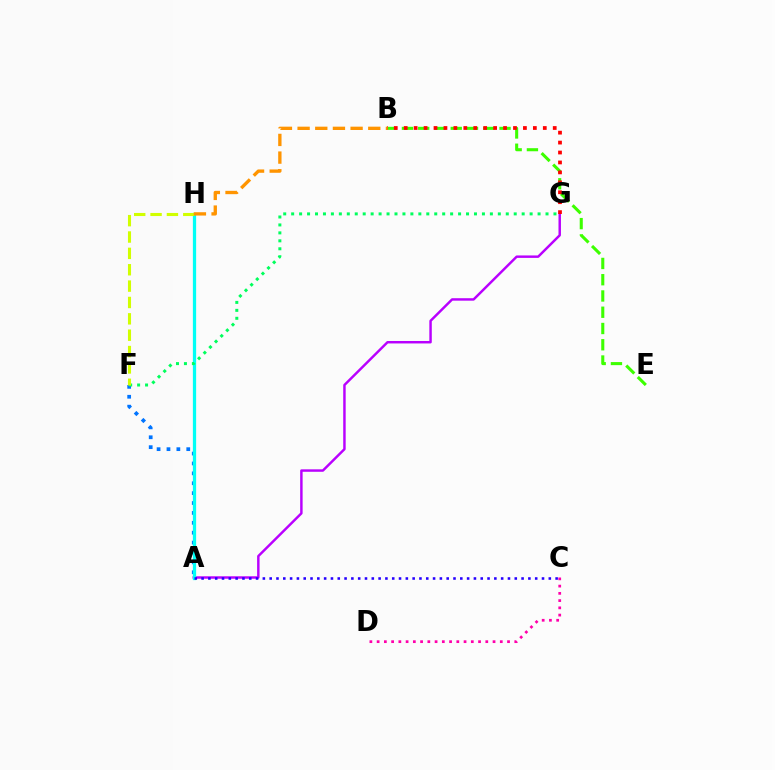{('A', 'G'): [{'color': '#b900ff', 'line_style': 'solid', 'thickness': 1.77}], ('B', 'E'): [{'color': '#3dff00', 'line_style': 'dashed', 'thickness': 2.21}], ('C', 'D'): [{'color': '#ff00ac', 'line_style': 'dotted', 'thickness': 1.97}], ('A', 'F'): [{'color': '#0074ff', 'line_style': 'dotted', 'thickness': 2.69}], ('A', 'H'): [{'color': '#00fff6', 'line_style': 'solid', 'thickness': 2.34}], ('A', 'C'): [{'color': '#2500ff', 'line_style': 'dotted', 'thickness': 1.85}], ('B', 'G'): [{'color': '#ff0000', 'line_style': 'dotted', 'thickness': 2.7}], ('F', 'G'): [{'color': '#00ff5c', 'line_style': 'dotted', 'thickness': 2.16}], ('F', 'H'): [{'color': '#d1ff00', 'line_style': 'dashed', 'thickness': 2.22}], ('B', 'H'): [{'color': '#ff9400', 'line_style': 'dashed', 'thickness': 2.4}]}